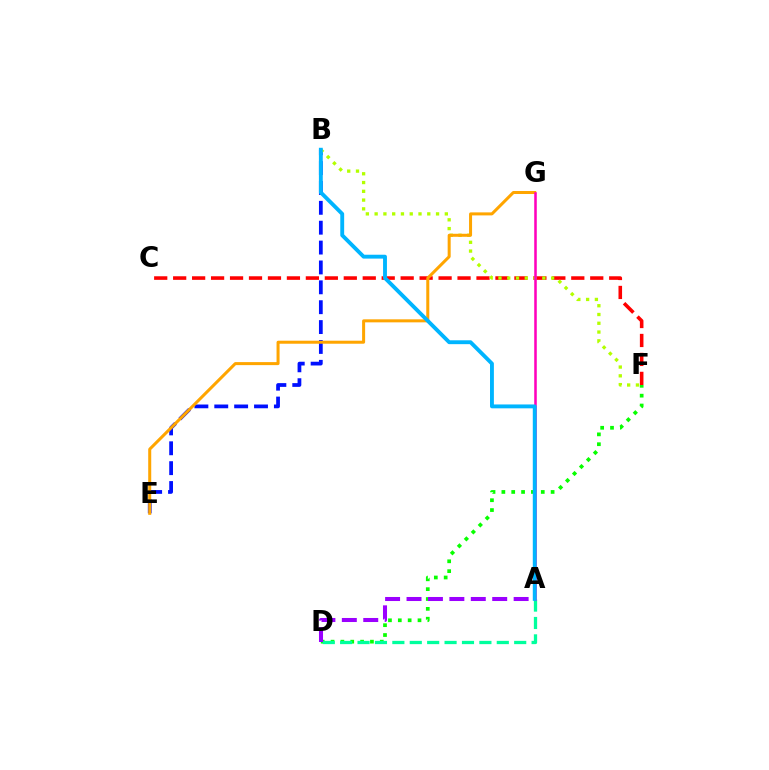{('B', 'E'): [{'color': '#0010ff', 'line_style': 'dashed', 'thickness': 2.7}], ('D', 'F'): [{'color': '#08ff00', 'line_style': 'dotted', 'thickness': 2.68}], ('A', 'D'): [{'color': '#00ff9d', 'line_style': 'dashed', 'thickness': 2.36}, {'color': '#9b00ff', 'line_style': 'dashed', 'thickness': 2.91}], ('C', 'F'): [{'color': '#ff0000', 'line_style': 'dashed', 'thickness': 2.58}], ('B', 'F'): [{'color': '#b3ff00', 'line_style': 'dotted', 'thickness': 2.38}], ('E', 'G'): [{'color': '#ffa500', 'line_style': 'solid', 'thickness': 2.17}], ('A', 'G'): [{'color': '#ff00bd', 'line_style': 'solid', 'thickness': 1.84}], ('A', 'B'): [{'color': '#00b5ff', 'line_style': 'solid', 'thickness': 2.79}]}